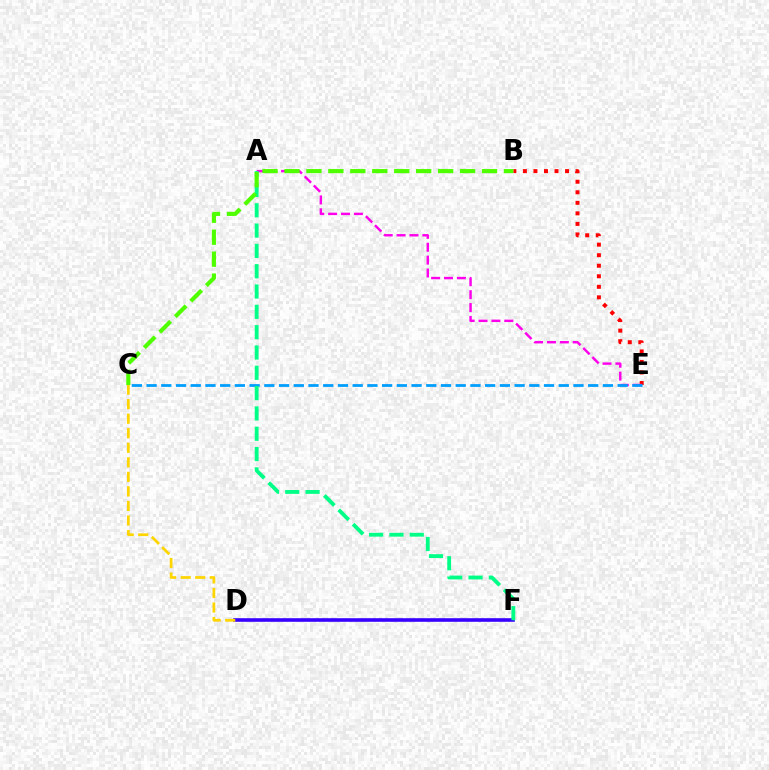{('B', 'E'): [{'color': '#ff0000', 'line_style': 'dotted', 'thickness': 2.86}], ('D', 'F'): [{'color': '#3700ff', 'line_style': 'solid', 'thickness': 2.59}], ('A', 'E'): [{'color': '#ff00ed', 'line_style': 'dashed', 'thickness': 1.75}], ('C', 'E'): [{'color': '#009eff', 'line_style': 'dashed', 'thickness': 2.0}], ('A', 'F'): [{'color': '#00ff86', 'line_style': 'dashed', 'thickness': 2.76}], ('B', 'C'): [{'color': '#4fff00', 'line_style': 'dashed', 'thickness': 2.98}], ('C', 'D'): [{'color': '#ffd500', 'line_style': 'dashed', 'thickness': 1.98}]}